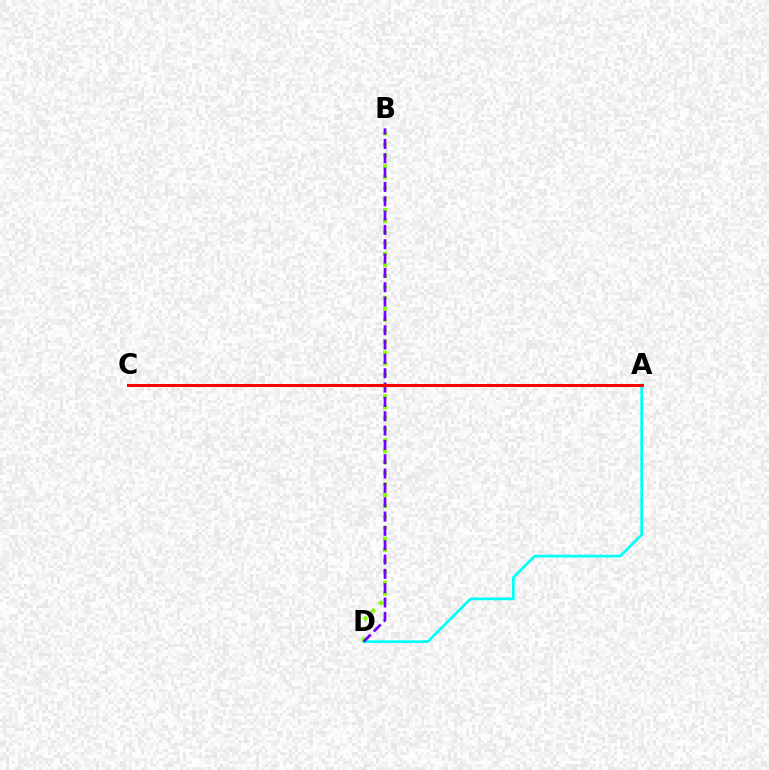{('A', 'D'): [{'color': '#00fff6', 'line_style': 'solid', 'thickness': 1.95}], ('B', 'D'): [{'color': '#84ff00', 'line_style': 'dotted', 'thickness': 2.98}, {'color': '#7200ff', 'line_style': 'dashed', 'thickness': 1.95}], ('A', 'C'): [{'color': '#ff0000', 'line_style': 'solid', 'thickness': 2.17}]}